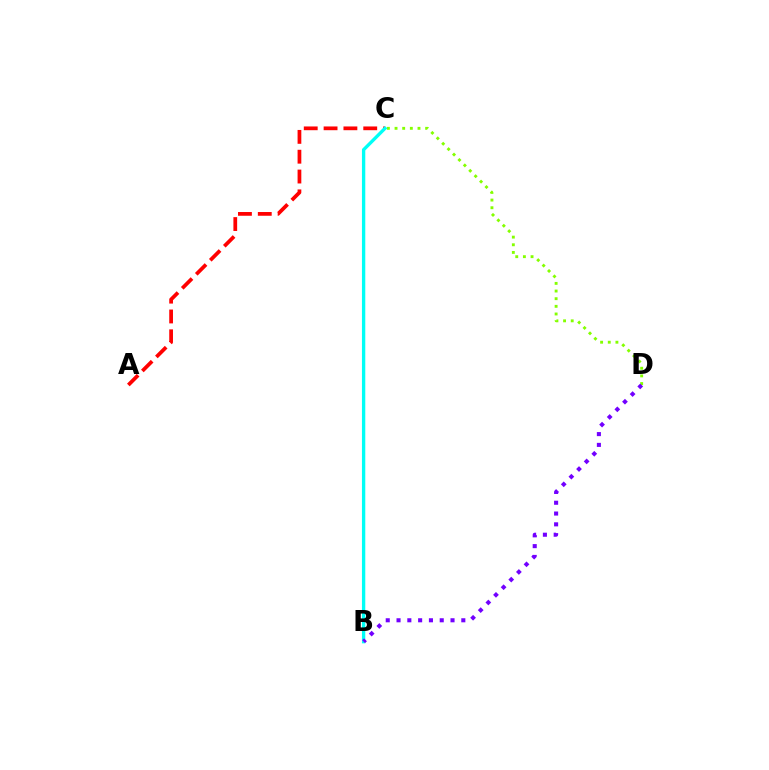{('A', 'C'): [{'color': '#ff0000', 'line_style': 'dashed', 'thickness': 2.69}], ('C', 'D'): [{'color': '#84ff00', 'line_style': 'dotted', 'thickness': 2.08}], ('B', 'C'): [{'color': '#00fff6', 'line_style': 'solid', 'thickness': 2.41}], ('B', 'D'): [{'color': '#7200ff', 'line_style': 'dotted', 'thickness': 2.93}]}